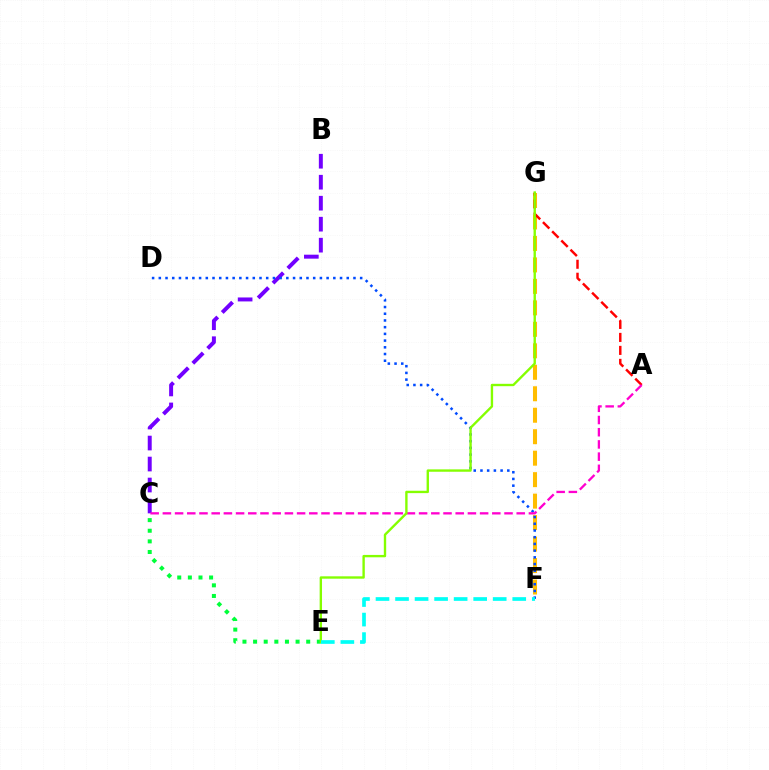{('F', 'G'): [{'color': '#ffbd00', 'line_style': 'dashed', 'thickness': 2.92}], ('B', 'C'): [{'color': '#7200ff', 'line_style': 'dashed', 'thickness': 2.85}], ('C', 'E'): [{'color': '#00ff39', 'line_style': 'dotted', 'thickness': 2.89}], ('A', 'G'): [{'color': '#ff0000', 'line_style': 'dashed', 'thickness': 1.76}], ('D', 'F'): [{'color': '#004bff', 'line_style': 'dotted', 'thickness': 1.82}], ('A', 'C'): [{'color': '#ff00cf', 'line_style': 'dashed', 'thickness': 1.66}], ('E', 'G'): [{'color': '#84ff00', 'line_style': 'solid', 'thickness': 1.71}], ('E', 'F'): [{'color': '#00fff6', 'line_style': 'dashed', 'thickness': 2.65}]}